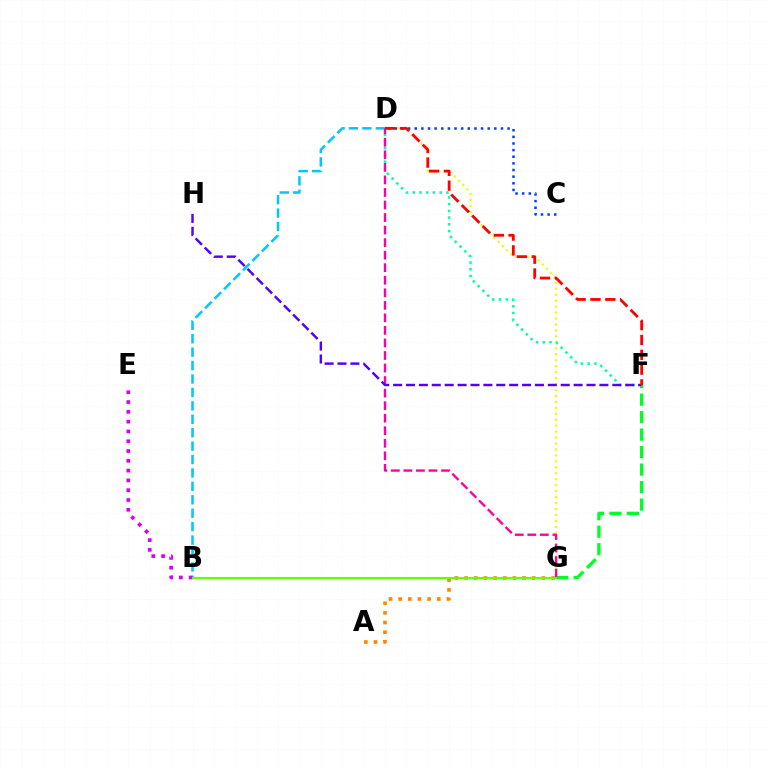{('D', 'G'): [{'color': '#eeff00', 'line_style': 'dotted', 'thickness': 1.62}, {'color': '#ff00a0', 'line_style': 'dashed', 'thickness': 1.7}], ('D', 'F'): [{'color': '#00ffaf', 'line_style': 'dotted', 'thickness': 1.83}, {'color': '#ff0000', 'line_style': 'dashed', 'thickness': 2.01}], ('B', 'D'): [{'color': '#00c7ff', 'line_style': 'dashed', 'thickness': 1.82}], ('C', 'D'): [{'color': '#003fff', 'line_style': 'dotted', 'thickness': 1.8}], ('B', 'E'): [{'color': '#d600ff', 'line_style': 'dotted', 'thickness': 2.66}], ('F', 'G'): [{'color': '#00ff27', 'line_style': 'dashed', 'thickness': 2.38}], ('F', 'H'): [{'color': '#4f00ff', 'line_style': 'dashed', 'thickness': 1.75}], ('A', 'G'): [{'color': '#ff8800', 'line_style': 'dotted', 'thickness': 2.63}], ('B', 'G'): [{'color': '#66ff00', 'line_style': 'solid', 'thickness': 1.54}]}